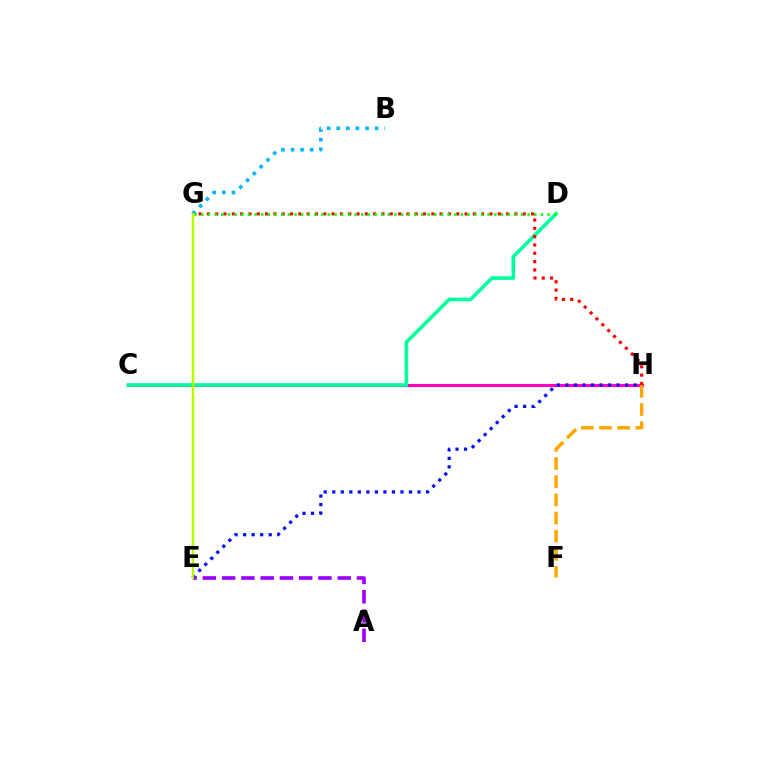{('C', 'H'): [{'color': '#ff00bd', 'line_style': 'solid', 'thickness': 2.25}], ('B', 'G'): [{'color': '#00b5ff', 'line_style': 'dotted', 'thickness': 2.61}], ('A', 'E'): [{'color': '#9b00ff', 'line_style': 'dashed', 'thickness': 2.62}], ('F', 'H'): [{'color': '#ffa500', 'line_style': 'dashed', 'thickness': 2.47}], ('C', 'D'): [{'color': '#00ff9d', 'line_style': 'solid', 'thickness': 2.63}], ('G', 'H'): [{'color': '#ff0000', 'line_style': 'dotted', 'thickness': 2.26}], ('D', 'G'): [{'color': '#08ff00', 'line_style': 'dotted', 'thickness': 1.81}], ('E', 'H'): [{'color': '#0010ff', 'line_style': 'dotted', 'thickness': 2.32}], ('E', 'G'): [{'color': '#b3ff00', 'line_style': 'solid', 'thickness': 1.74}]}